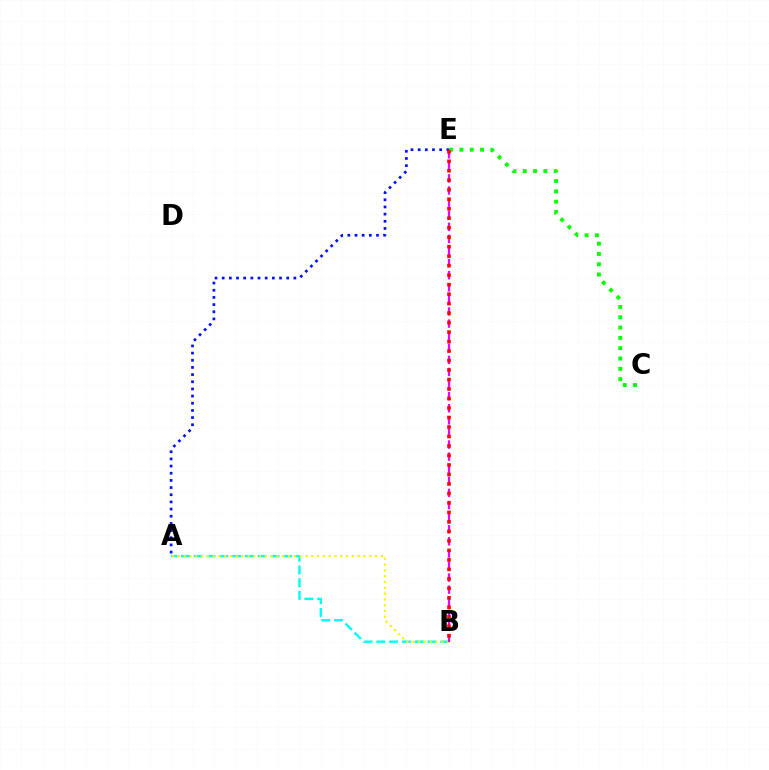{('A', 'B'): [{'color': '#00fff6', 'line_style': 'dashed', 'thickness': 1.74}, {'color': '#fcf500', 'line_style': 'dotted', 'thickness': 1.58}], ('A', 'E'): [{'color': '#0010ff', 'line_style': 'dotted', 'thickness': 1.95}], ('C', 'E'): [{'color': '#08ff00', 'line_style': 'dotted', 'thickness': 2.8}], ('B', 'E'): [{'color': '#ee00ff', 'line_style': 'dashed', 'thickness': 1.64}, {'color': '#ff0000', 'line_style': 'dotted', 'thickness': 2.58}]}